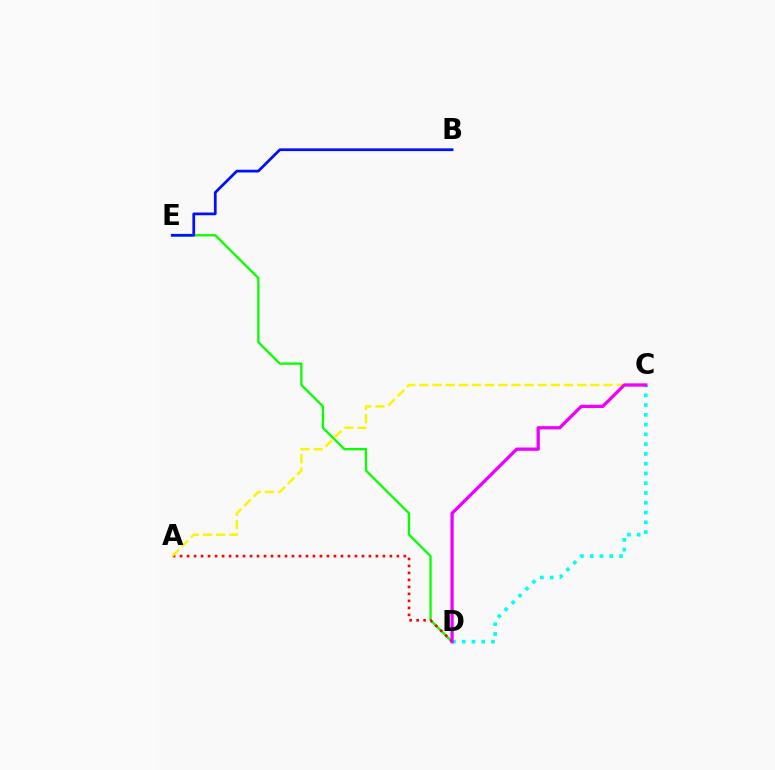{('D', 'E'): [{'color': '#08ff00', 'line_style': 'solid', 'thickness': 1.65}], ('A', 'D'): [{'color': '#ff0000', 'line_style': 'dotted', 'thickness': 1.9}], ('A', 'C'): [{'color': '#fcf500', 'line_style': 'dashed', 'thickness': 1.79}], ('B', 'E'): [{'color': '#0010ff', 'line_style': 'solid', 'thickness': 1.97}], ('C', 'D'): [{'color': '#00fff6', 'line_style': 'dotted', 'thickness': 2.65}, {'color': '#ee00ff', 'line_style': 'solid', 'thickness': 2.35}]}